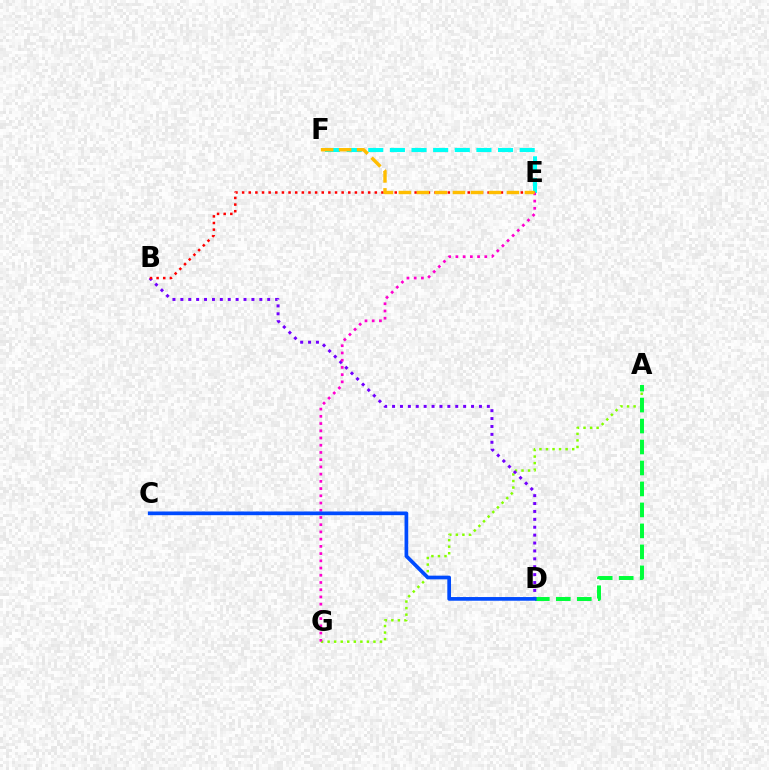{('A', 'G'): [{'color': '#84ff00', 'line_style': 'dotted', 'thickness': 1.78}], ('B', 'D'): [{'color': '#7200ff', 'line_style': 'dotted', 'thickness': 2.15}], ('E', 'F'): [{'color': '#00fff6', 'line_style': 'dashed', 'thickness': 2.94}, {'color': '#ffbd00', 'line_style': 'dashed', 'thickness': 2.45}], ('B', 'E'): [{'color': '#ff0000', 'line_style': 'dotted', 'thickness': 1.8}], ('E', 'G'): [{'color': '#ff00cf', 'line_style': 'dotted', 'thickness': 1.96}], ('A', 'D'): [{'color': '#00ff39', 'line_style': 'dashed', 'thickness': 2.85}], ('C', 'D'): [{'color': '#004bff', 'line_style': 'solid', 'thickness': 2.66}]}